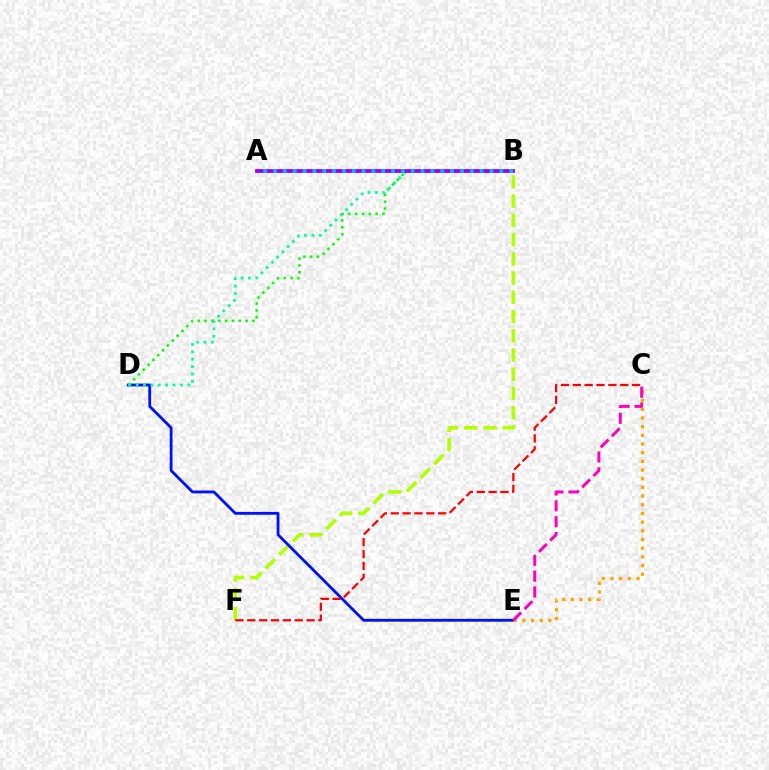{('B', 'F'): [{'color': '#b3ff00', 'line_style': 'dashed', 'thickness': 2.61}], ('D', 'E'): [{'color': '#0010ff', 'line_style': 'solid', 'thickness': 2.04}], ('B', 'D'): [{'color': '#08ff00', 'line_style': 'dotted', 'thickness': 1.86}, {'color': '#00ff9d', 'line_style': 'dotted', 'thickness': 2.01}], ('C', 'F'): [{'color': '#ff0000', 'line_style': 'dashed', 'thickness': 1.61}], ('C', 'E'): [{'color': '#ffa500', 'line_style': 'dotted', 'thickness': 2.36}, {'color': '#ff00bd', 'line_style': 'dashed', 'thickness': 2.15}], ('A', 'B'): [{'color': '#9b00ff', 'line_style': 'solid', 'thickness': 2.75}, {'color': '#00b5ff', 'line_style': 'dotted', 'thickness': 2.67}]}